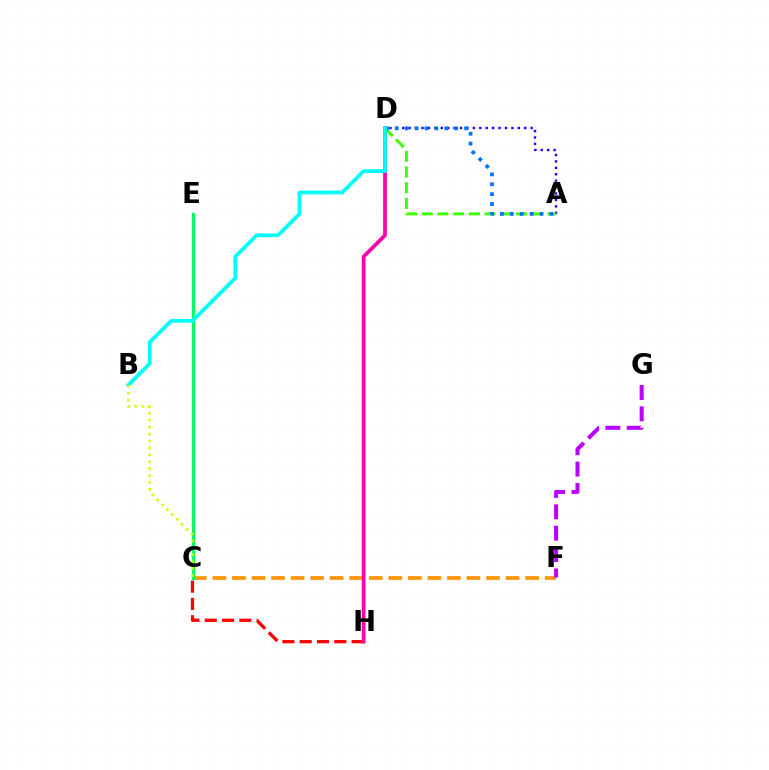{('C', 'F'): [{'color': '#ff9400', 'line_style': 'dashed', 'thickness': 2.66}], ('F', 'G'): [{'color': '#b900ff', 'line_style': 'dashed', 'thickness': 2.9}], ('C', 'H'): [{'color': '#ff0000', 'line_style': 'dashed', 'thickness': 2.35}], ('A', 'D'): [{'color': '#2500ff', 'line_style': 'dotted', 'thickness': 1.74}, {'color': '#3dff00', 'line_style': 'dashed', 'thickness': 2.13}, {'color': '#0074ff', 'line_style': 'dotted', 'thickness': 2.69}], ('D', 'H'): [{'color': '#ff00ac', 'line_style': 'solid', 'thickness': 2.69}], ('C', 'E'): [{'color': '#00ff5c', 'line_style': 'solid', 'thickness': 2.35}], ('B', 'D'): [{'color': '#00fff6', 'line_style': 'solid', 'thickness': 2.69}], ('B', 'C'): [{'color': '#d1ff00', 'line_style': 'dotted', 'thickness': 1.88}]}